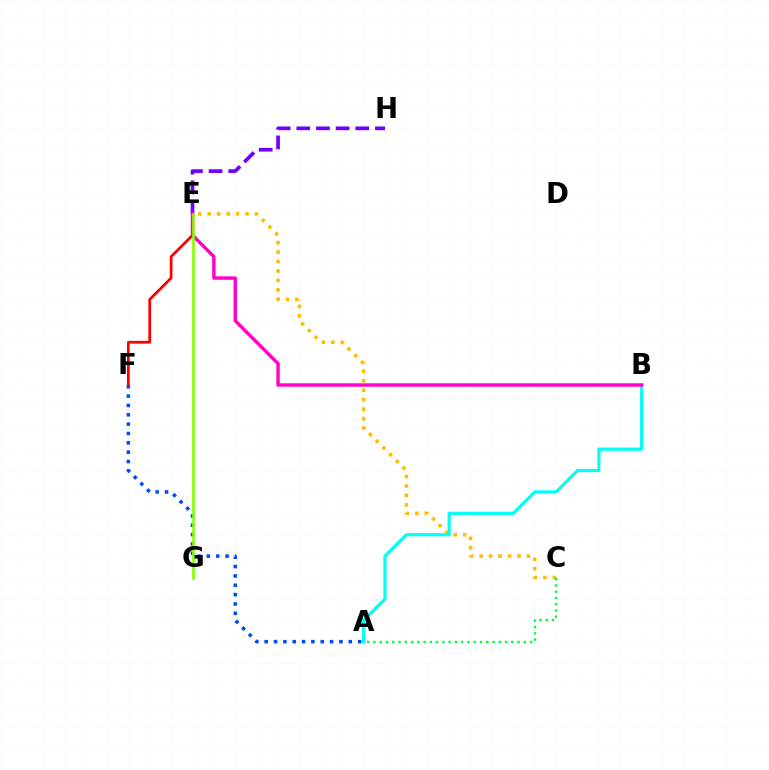{('C', 'E'): [{'color': '#ffbd00', 'line_style': 'dotted', 'thickness': 2.57}], ('E', 'H'): [{'color': '#7200ff', 'line_style': 'dashed', 'thickness': 2.67}], ('A', 'F'): [{'color': '#004bff', 'line_style': 'dotted', 'thickness': 2.54}], ('A', 'C'): [{'color': '#00ff39', 'line_style': 'dotted', 'thickness': 1.7}], ('E', 'F'): [{'color': '#ff0000', 'line_style': 'solid', 'thickness': 1.99}], ('A', 'B'): [{'color': '#00fff6', 'line_style': 'solid', 'thickness': 2.3}], ('B', 'E'): [{'color': '#ff00cf', 'line_style': 'solid', 'thickness': 2.46}], ('E', 'G'): [{'color': '#84ff00', 'line_style': 'solid', 'thickness': 1.89}]}